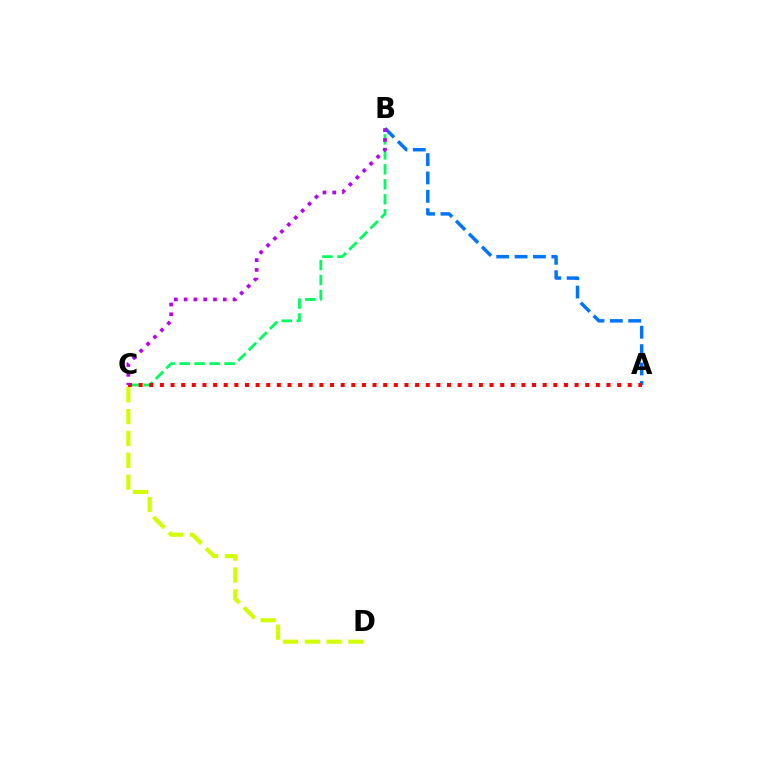{('B', 'C'): [{'color': '#00ff5c', 'line_style': 'dashed', 'thickness': 2.03}, {'color': '#b900ff', 'line_style': 'dotted', 'thickness': 2.66}], ('A', 'B'): [{'color': '#0074ff', 'line_style': 'dashed', 'thickness': 2.5}], ('C', 'D'): [{'color': '#d1ff00', 'line_style': 'dashed', 'thickness': 2.97}], ('A', 'C'): [{'color': '#ff0000', 'line_style': 'dotted', 'thickness': 2.89}]}